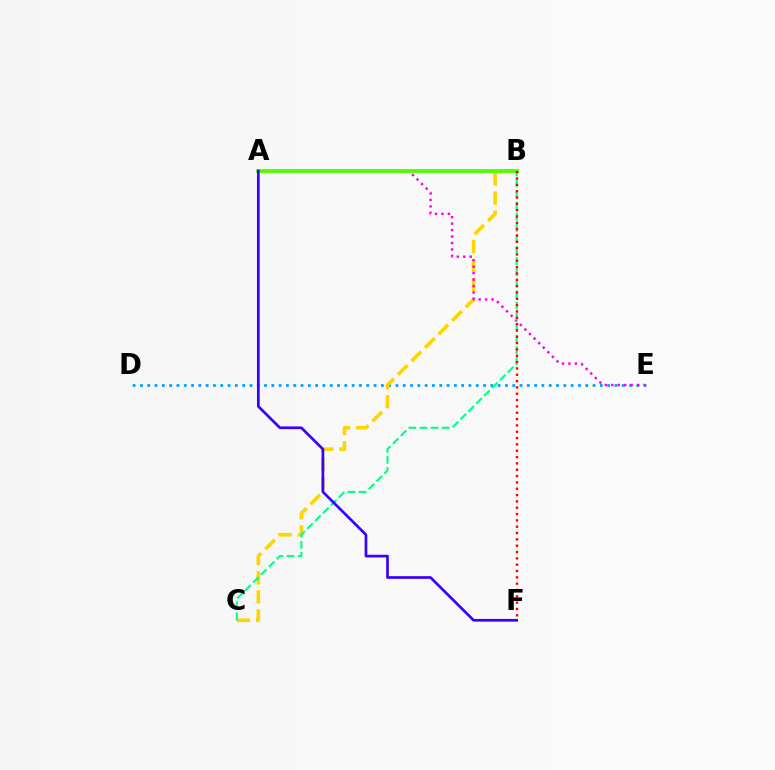{('D', 'E'): [{'color': '#009eff', 'line_style': 'dotted', 'thickness': 1.98}], ('B', 'C'): [{'color': '#ffd500', 'line_style': 'dashed', 'thickness': 2.6}, {'color': '#00ff86', 'line_style': 'dashed', 'thickness': 1.51}], ('A', 'E'): [{'color': '#ff00ed', 'line_style': 'dotted', 'thickness': 1.76}], ('A', 'B'): [{'color': '#4fff00', 'line_style': 'solid', 'thickness': 2.74}], ('A', 'F'): [{'color': '#3700ff', 'line_style': 'solid', 'thickness': 1.94}], ('B', 'F'): [{'color': '#ff0000', 'line_style': 'dotted', 'thickness': 1.72}]}